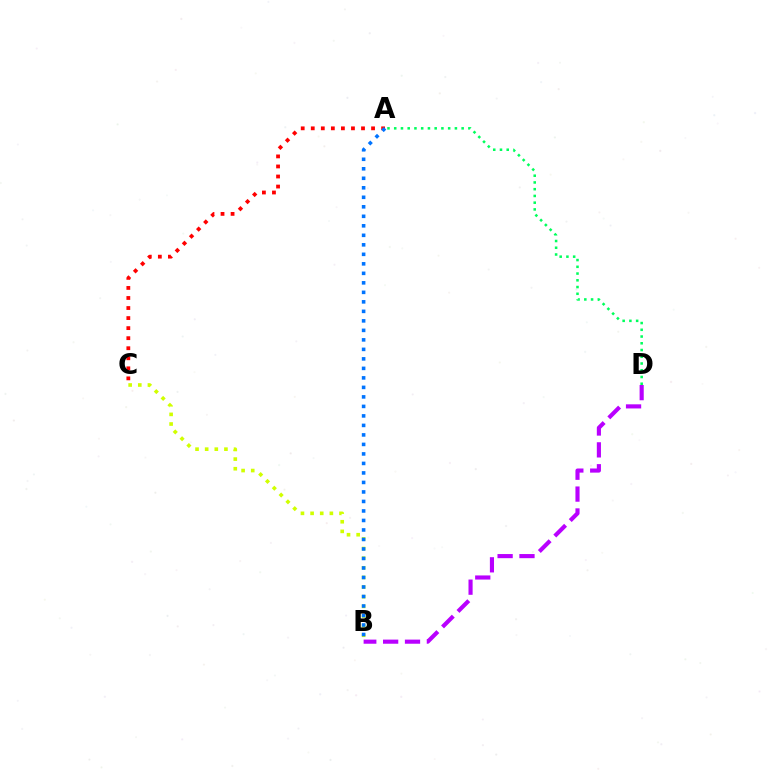{('A', 'C'): [{'color': '#ff0000', 'line_style': 'dotted', 'thickness': 2.73}], ('A', 'D'): [{'color': '#00ff5c', 'line_style': 'dotted', 'thickness': 1.83}], ('B', 'C'): [{'color': '#d1ff00', 'line_style': 'dotted', 'thickness': 2.62}], ('B', 'D'): [{'color': '#b900ff', 'line_style': 'dashed', 'thickness': 2.97}], ('A', 'B'): [{'color': '#0074ff', 'line_style': 'dotted', 'thickness': 2.58}]}